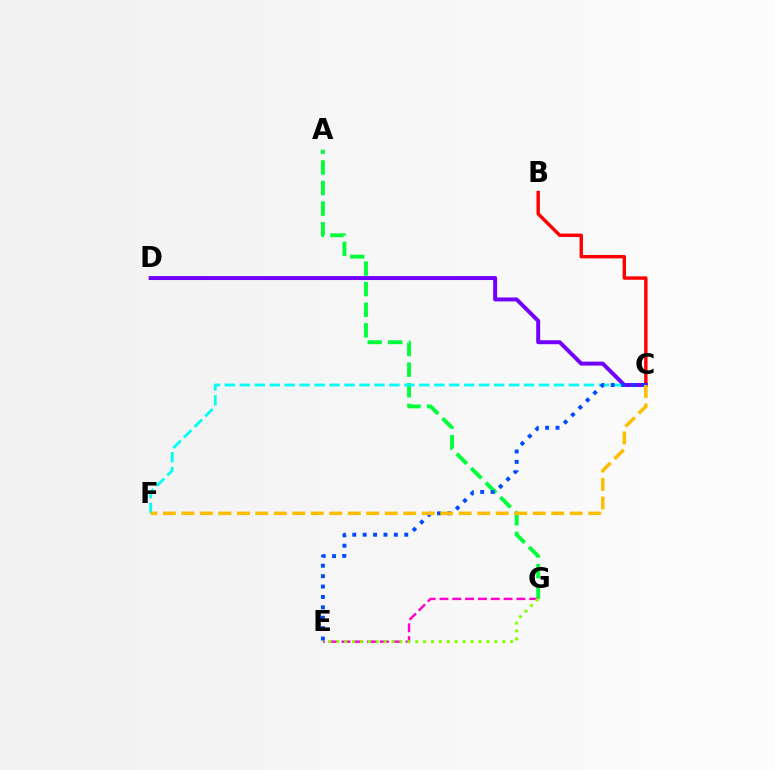{('A', 'G'): [{'color': '#00ff39', 'line_style': 'dashed', 'thickness': 2.8}], ('C', 'F'): [{'color': '#00fff6', 'line_style': 'dashed', 'thickness': 2.03}, {'color': '#ffbd00', 'line_style': 'dashed', 'thickness': 2.51}], ('B', 'C'): [{'color': '#ff0000', 'line_style': 'solid', 'thickness': 2.45}], ('C', 'D'): [{'color': '#7200ff', 'line_style': 'solid', 'thickness': 2.85}], ('C', 'E'): [{'color': '#004bff', 'line_style': 'dotted', 'thickness': 2.82}], ('E', 'G'): [{'color': '#ff00cf', 'line_style': 'dashed', 'thickness': 1.74}, {'color': '#84ff00', 'line_style': 'dotted', 'thickness': 2.15}]}